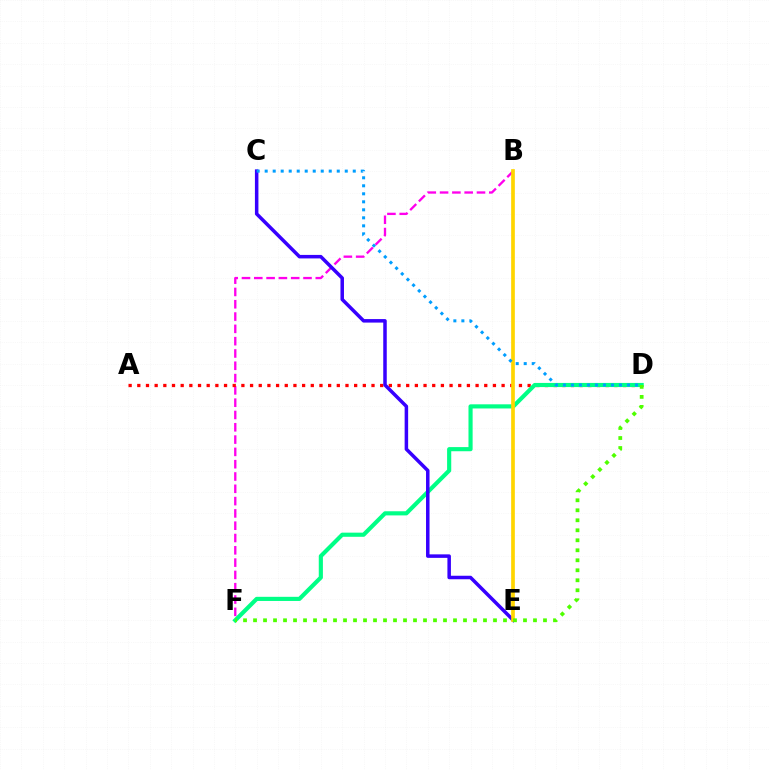{('B', 'F'): [{'color': '#ff00ed', 'line_style': 'dashed', 'thickness': 1.67}], ('A', 'D'): [{'color': '#ff0000', 'line_style': 'dotted', 'thickness': 2.36}], ('D', 'F'): [{'color': '#00ff86', 'line_style': 'solid', 'thickness': 2.98}, {'color': '#4fff00', 'line_style': 'dotted', 'thickness': 2.72}], ('C', 'E'): [{'color': '#3700ff', 'line_style': 'solid', 'thickness': 2.53}], ('B', 'E'): [{'color': '#ffd500', 'line_style': 'solid', 'thickness': 2.66}], ('C', 'D'): [{'color': '#009eff', 'line_style': 'dotted', 'thickness': 2.18}]}